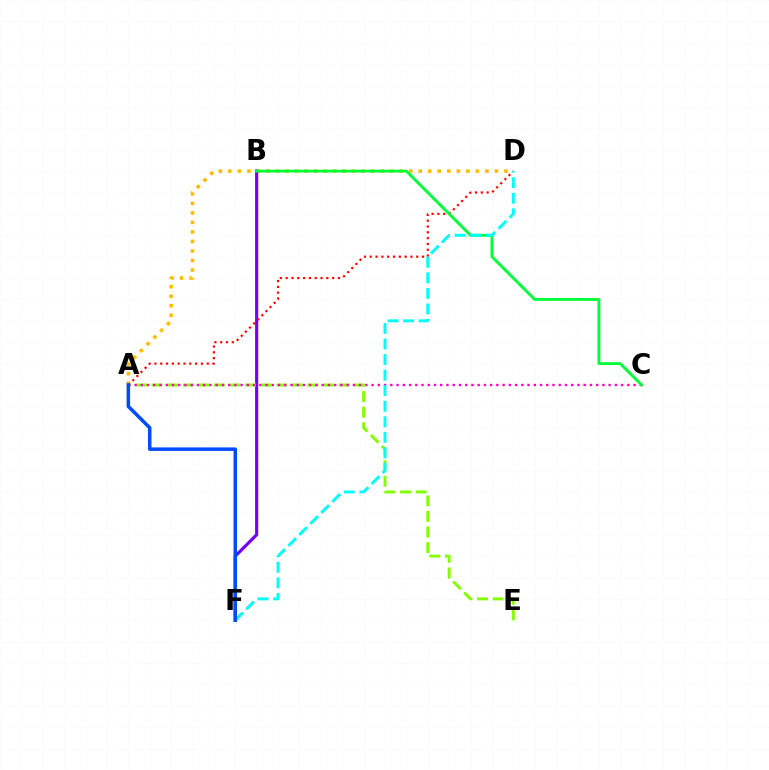{('A', 'D'): [{'color': '#ffbd00', 'line_style': 'dotted', 'thickness': 2.59}, {'color': '#ff0000', 'line_style': 'dotted', 'thickness': 1.58}], ('B', 'F'): [{'color': '#7200ff', 'line_style': 'solid', 'thickness': 2.27}], ('A', 'E'): [{'color': '#84ff00', 'line_style': 'dashed', 'thickness': 2.12}], ('A', 'C'): [{'color': '#ff00cf', 'line_style': 'dotted', 'thickness': 1.69}], ('B', 'C'): [{'color': '#00ff39', 'line_style': 'solid', 'thickness': 2.06}], ('D', 'F'): [{'color': '#00fff6', 'line_style': 'dashed', 'thickness': 2.11}], ('A', 'F'): [{'color': '#004bff', 'line_style': 'solid', 'thickness': 2.53}]}